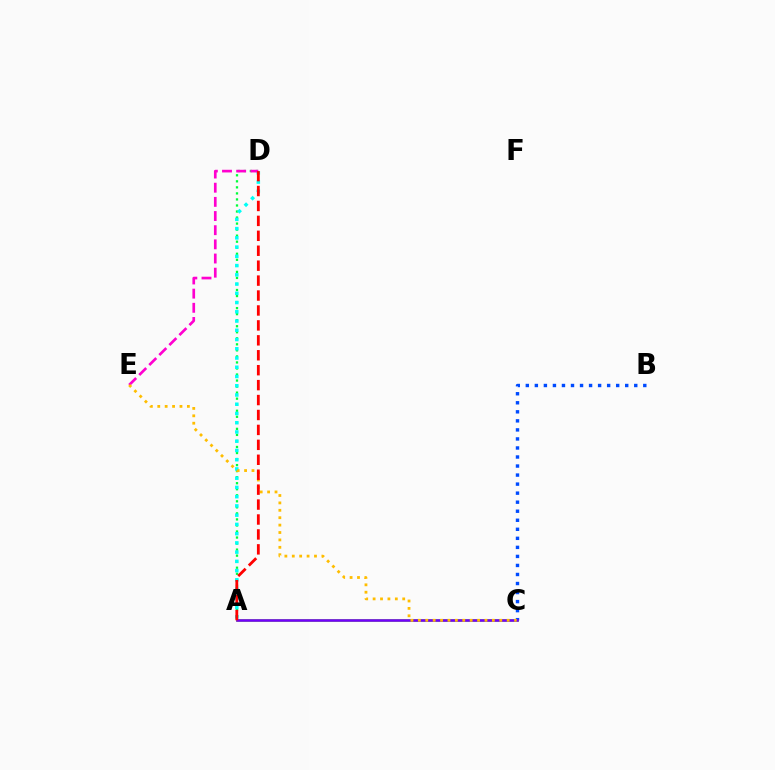{('A', 'D'): [{'color': '#00ff39', 'line_style': 'dotted', 'thickness': 1.64}, {'color': '#00fff6', 'line_style': 'dotted', 'thickness': 2.51}, {'color': '#ff0000', 'line_style': 'dashed', 'thickness': 2.03}], ('A', 'C'): [{'color': '#84ff00', 'line_style': 'solid', 'thickness': 1.91}, {'color': '#7200ff', 'line_style': 'solid', 'thickness': 1.86}], ('B', 'C'): [{'color': '#004bff', 'line_style': 'dotted', 'thickness': 2.46}], ('D', 'E'): [{'color': '#ff00cf', 'line_style': 'dashed', 'thickness': 1.92}], ('C', 'E'): [{'color': '#ffbd00', 'line_style': 'dotted', 'thickness': 2.01}]}